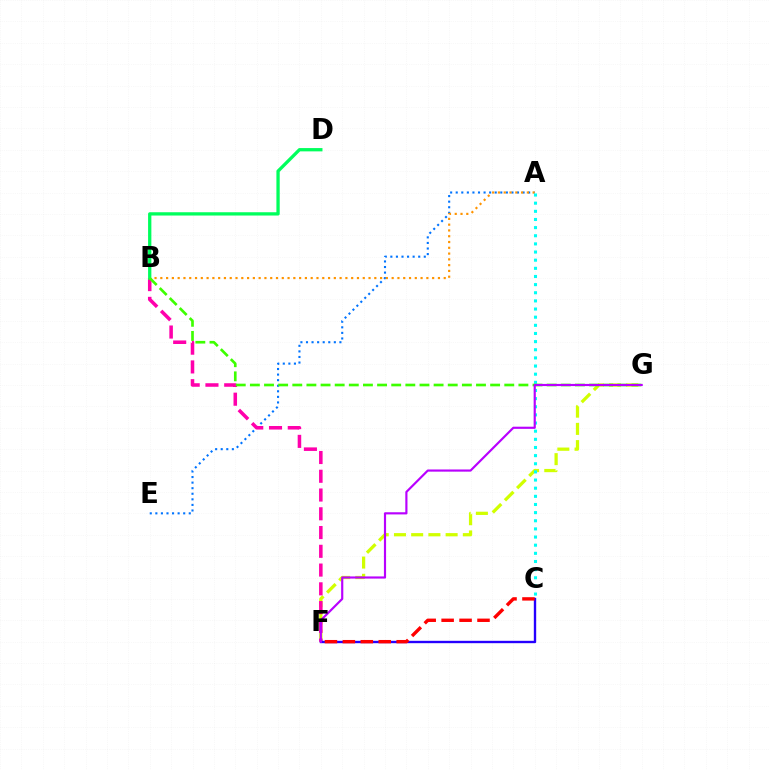{('A', 'E'): [{'color': '#0074ff', 'line_style': 'dotted', 'thickness': 1.51}], ('F', 'G'): [{'color': '#d1ff00', 'line_style': 'dashed', 'thickness': 2.34}, {'color': '#b900ff', 'line_style': 'solid', 'thickness': 1.56}], ('A', 'B'): [{'color': '#ff9400', 'line_style': 'dotted', 'thickness': 1.57}], ('B', 'F'): [{'color': '#ff00ac', 'line_style': 'dashed', 'thickness': 2.55}], ('A', 'C'): [{'color': '#00fff6', 'line_style': 'dotted', 'thickness': 2.21}], ('C', 'F'): [{'color': '#2500ff', 'line_style': 'solid', 'thickness': 1.71}, {'color': '#ff0000', 'line_style': 'dashed', 'thickness': 2.44}], ('B', 'D'): [{'color': '#00ff5c', 'line_style': 'solid', 'thickness': 2.37}], ('B', 'G'): [{'color': '#3dff00', 'line_style': 'dashed', 'thickness': 1.92}]}